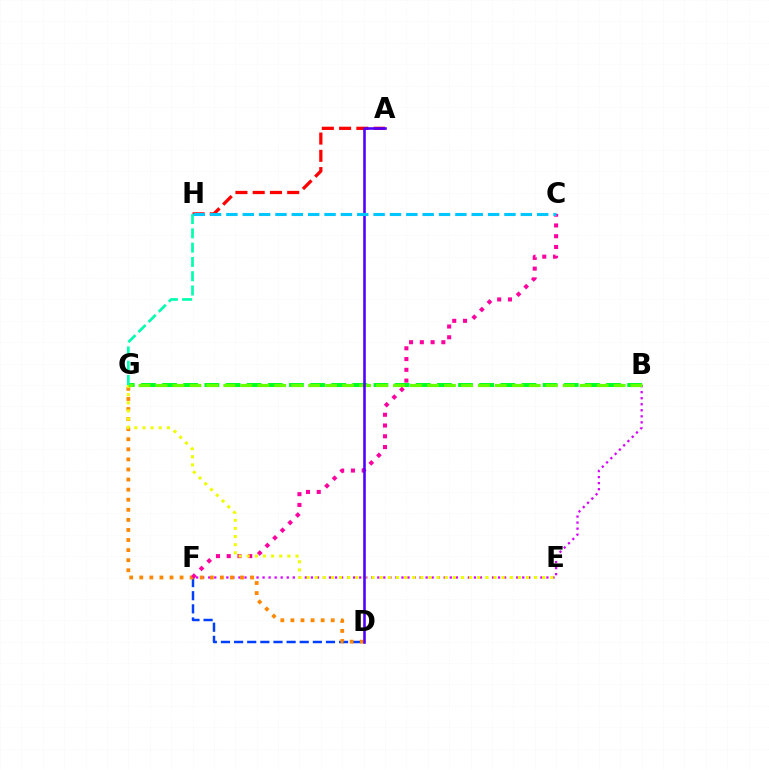{('D', 'F'): [{'color': '#003fff', 'line_style': 'dashed', 'thickness': 1.78}], ('B', 'F'): [{'color': '#d600ff', 'line_style': 'dotted', 'thickness': 1.64}], ('A', 'H'): [{'color': '#ff0000', 'line_style': 'dashed', 'thickness': 2.34}], ('D', 'G'): [{'color': '#ff8800', 'line_style': 'dotted', 'thickness': 2.74}], ('B', 'G'): [{'color': '#00ff27', 'line_style': 'dashed', 'thickness': 2.87}, {'color': '#66ff00', 'line_style': 'dashed', 'thickness': 2.31}], ('C', 'F'): [{'color': '#ff00a0', 'line_style': 'dotted', 'thickness': 2.92}], ('E', 'G'): [{'color': '#eeff00', 'line_style': 'dotted', 'thickness': 2.21}], ('A', 'D'): [{'color': '#4f00ff', 'line_style': 'solid', 'thickness': 1.86}], ('G', 'H'): [{'color': '#00ffaf', 'line_style': 'dashed', 'thickness': 1.94}], ('C', 'H'): [{'color': '#00c7ff', 'line_style': 'dashed', 'thickness': 2.22}]}